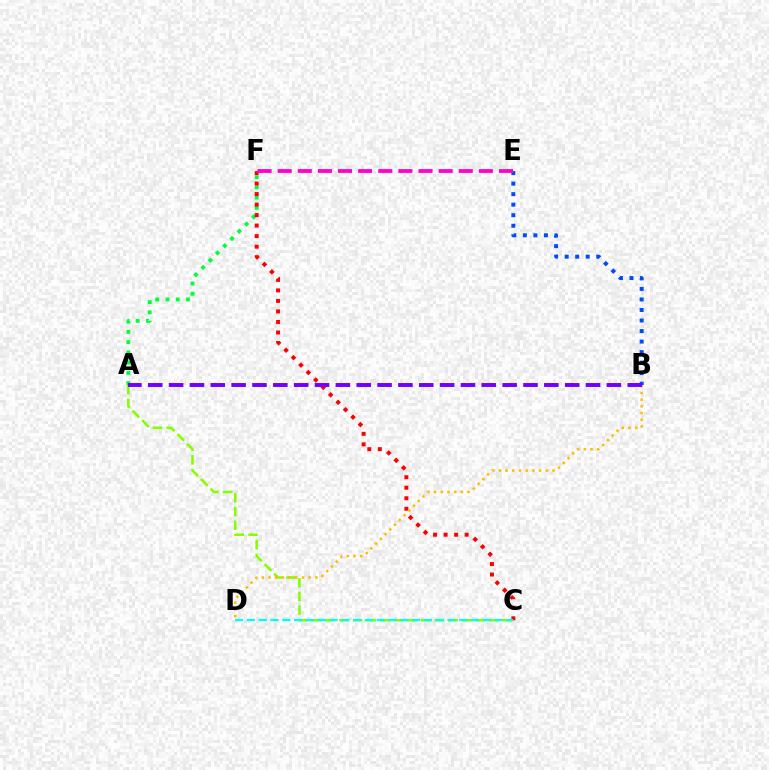{('A', 'C'): [{'color': '#84ff00', 'line_style': 'dashed', 'thickness': 1.85}], ('A', 'F'): [{'color': '#00ff39', 'line_style': 'dotted', 'thickness': 2.78}], ('C', 'F'): [{'color': '#ff0000', 'line_style': 'dotted', 'thickness': 2.86}], ('B', 'D'): [{'color': '#ffbd00', 'line_style': 'dotted', 'thickness': 1.82}], ('B', 'E'): [{'color': '#004bff', 'line_style': 'dotted', 'thickness': 2.86}], ('A', 'B'): [{'color': '#7200ff', 'line_style': 'dashed', 'thickness': 2.83}], ('E', 'F'): [{'color': '#ff00cf', 'line_style': 'dashed', 'thickness': 2.73}], ('C', 'D'): [{'color': '#00fff6', 'line_style': 'dashed', 'thickness': 1.6}]}